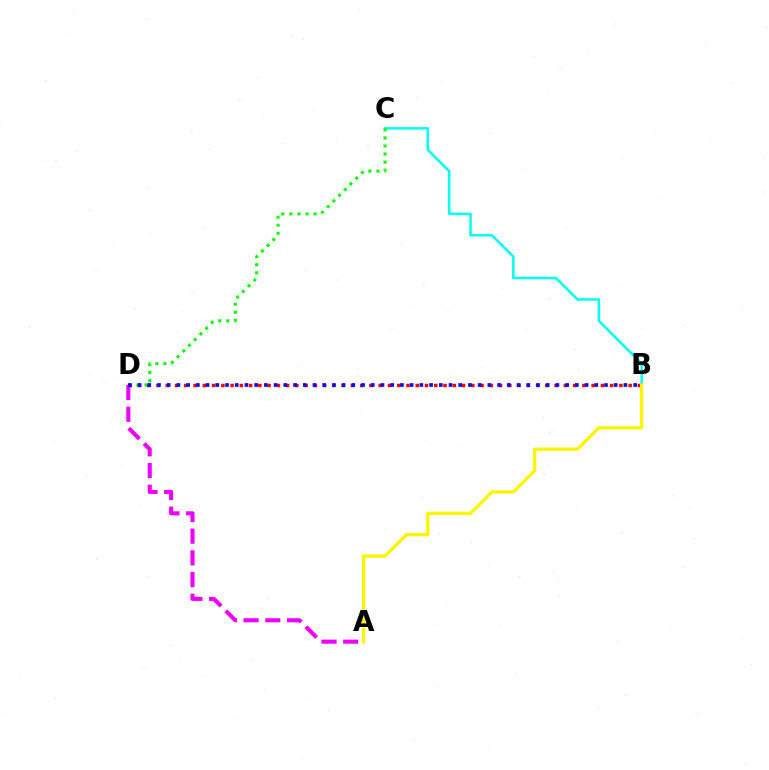{('B', 'C'): [{'color': '#00fff6', 'line_style': 'solid', 'thickness': 1.8}], ('C', 'D'): [{'color': '#08ff00', 'line_style': 'dotted', 'thickness': 2.19}], ('A', 'D'): [{'color': '#ee00ff', 'line_style': 'dashed', 'thickness': 2.95}], ('B', 'D'): [{'color': '#ff0000', 'line_style': 'dotted', 'thickness': 2.52}, {'color': '#0010ff', 'line_style': 'dotted', 'thickness': 2.64}], ('A', 'B'): [{'color': '#fcf500', 'line_style': 'solid', 'thickness': 2.36}]}